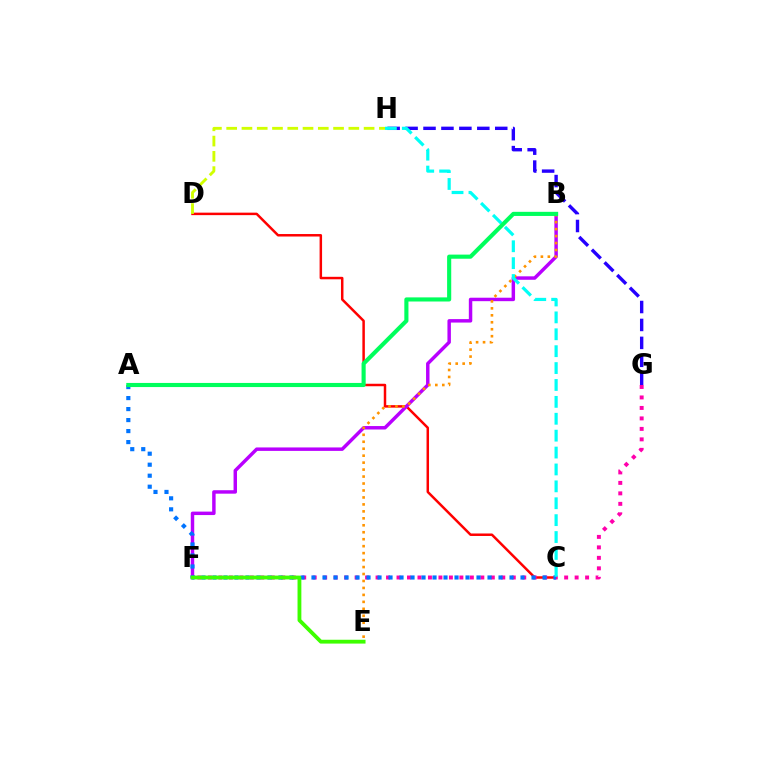{('C', 'D'): [{'color': '#ff0000', 'line_style': 'solid', 'thickness': 1.79}], ('F', 'G'): [{'color': '#ff00ac', 'line_style': 'dotted', 'thickness': 2.85}], ('B', 'F'): [{'color': '#b900ff', 'line_style': 'solid', 'thickness': 2.49}], ('G', 'H'): [{'color': '#2500ff', 'line_style': 'dashed', 'thickness': 2.44}], ('D', 'H'): [{'color': '#d1ff00', 'line_style': 'dashed', 'thickness': 2.07}], ('B', 'E'): [{'color': '#ff9400', 'line_style': 'dotted', 'thickness': 1.89}], ('A', 'C'): [{'color': '#0074ff', 'line_style': 'dotted', 'thickness': 2.99}], ('C', 'H'): [{'color': '#00fff6', 'line_style': 'dashed', 'thickness': 2.3}], ('E', 'F'): [{'color': '#3dff00', 'line_style': 'solid', 'thickness': 2.76}], ('A', 'B'): [{'color': '#00ff5c', 'line_style': 'solid', 'thickness': 2.97}]}